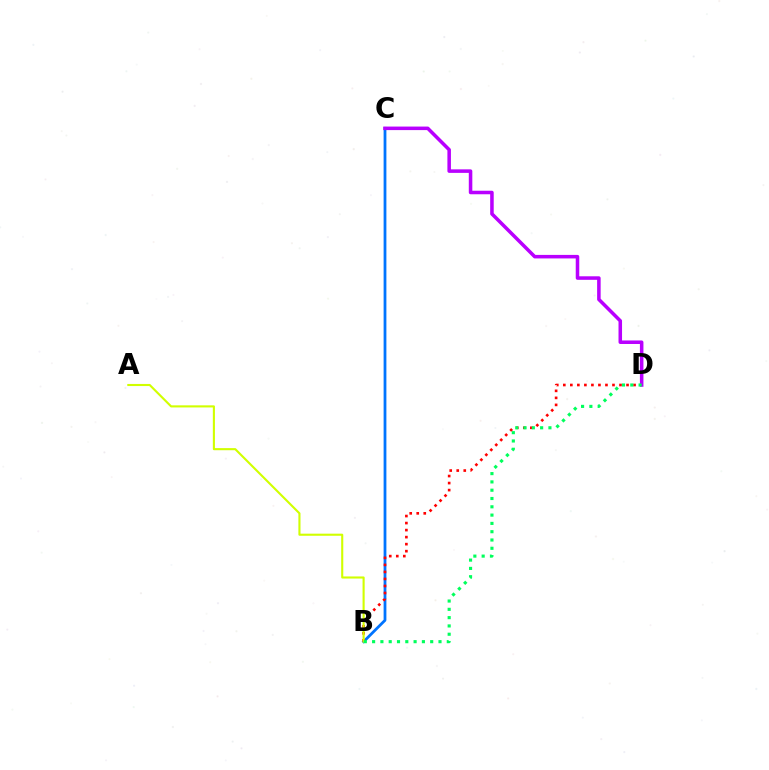{('B', 'C'): [{'color': '#0074ff', 'line_style': 'solid', 'thickness': 2.0}], ('B', 'D'): [{'color': '#ff0000', 'line_style': 'dotted', 'thickness': 1.91}, {'color': '#00ff5c', 'line_style': 'dotted', 'thickness': 2.25}], ('A', 'B'): [{'color': '#d1ff00', 'line_style': 'solid', 'thickness': 1.52}], ('C', 'D'): [{'color': '#b900ff', 'line_style': 'solid', 'thickness': 2.54}]}